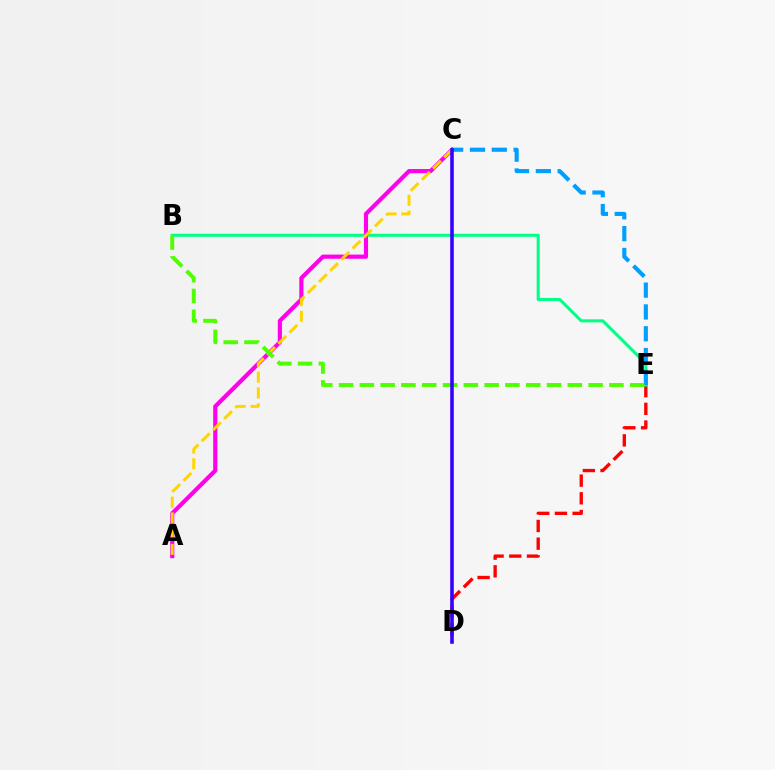{('D', 'E'): [{'color': '#ff0000', 'line_style': 'dashed', 'thickness': 2.4}], ('B', 'E'): [{'color': '#00ff86', 'line_style': 'solid', 'thickness': 2.19}, {'color': '#4fff00', 'line_style': 'dashed', 'thickness': 2.83}], ('A', 'C'): [{'color': '#ff00ed', 'line_style': 'solid', 'thickness': 2.99}, {'color': '#ffd500', 'line_style': 'dashed', 'thickness': 2.14}], ('C', 'E'): [{'color': '#009eff', 'line_style': 'dashed', 'thickness': 2.96}], ('C', 'D'): [{'color': '#3700ff', 'line_style': 'solid', 'thickness': 2.59}]}